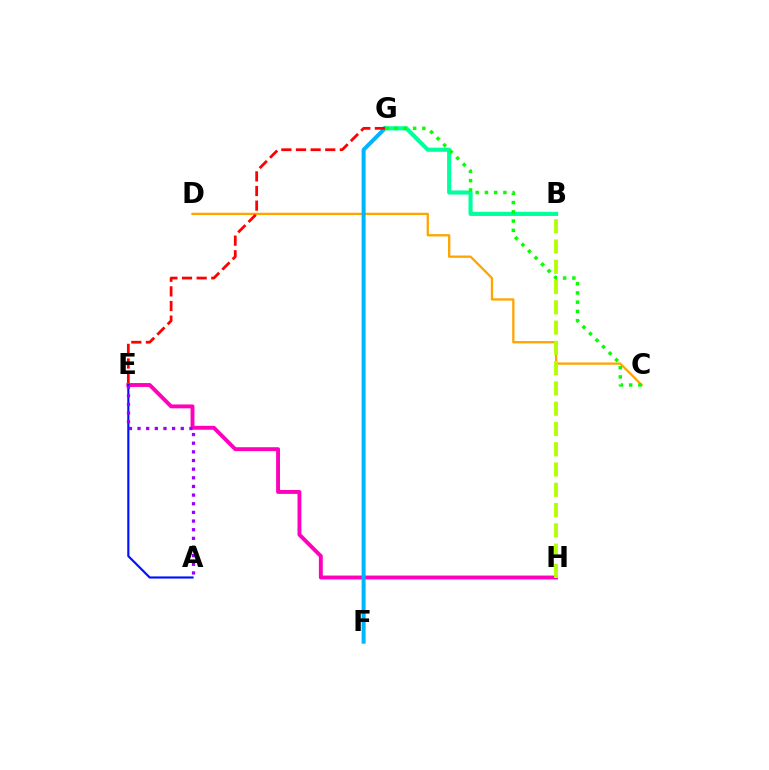{('E', 'H'): [{'color': '#ff00bd', 'line_style': 'solid', 'thickness': 2.81}], ('C', 'D'): [{'color': '#ffa500', 'line_style': 'solid', 'thickness': 1.67}], ('A', 'E'): [{'color': '#0010ff', 'line_style': 'solid', 'thickness': 1.55}, {'color': '#9b00ff', 'line_style': 'dotted', 'thickness': 2.35}], ('B', 'H'): [{'color': '#b3ff00', 'line_style': 'dashed', 'thickness': 2.75}], ('F', 'G'): [{'color': '#00b5ff', 'line_style': 'solid', 'thickness': 2.88}], ('B', 'G'): [{'color': '#00ff9d', 'line_style': 'solid', 'thickness': 2.97}], ('C', 'G'): [{'color': '#08ff00', 'line_style': 'dotted', 'thickness': 2.51}], ('E', 'G'): [{'color': '#ff0000', 'line_style': 'dashed', 'thickness': 1.99}]}